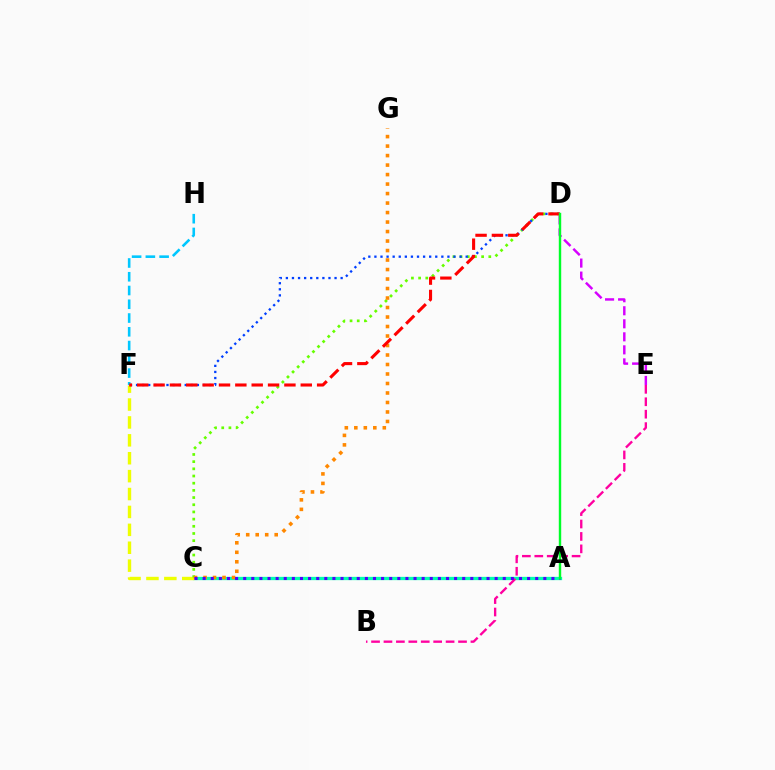{('A', 'C'): [{'color': '#00ffaf', 'line_style': 'solid', 'thickness': 2.36}, {'color': '#4f00ff', 'line_style': 'dotted', 'thickness': 2.2}], ('C', 'F'): [{'color': '#eeff00', 'line_style': 'dashed', 'thickness': 2.43}], ('D', 'E'): [{'color': '#d600ff', 'line_style': 'dashed', 'thickness': 1.77}], ('B', 'E'): [{'color': '#ff00a0', 'line_style': 'dashed', 'thickness': 1.69}], ('C', 'D'): [{'color': '#66ff00', 'line_style': 'dotted', 'thickness': 1.95}], ('F', 'H'): [{'color': '#00c7ff', 'line_style': 'dashed', 'thickness': 1.87}], ('D', 'F'): [{'color': '#003fff', 'line_style': 'dotted', 'thickness': 1.65}, {'color': '#ff0000', 'line_style': 'dashed', 'thickness': 2.22}], ('C', 'G'): [{'color': '#ff8800', 'line_style': 'dotted', 'thickness': 2.58}], ('A', 'D'): [{'color': '#00ff27', 'line_style': 'solid', 'thickness': 1.74}]}